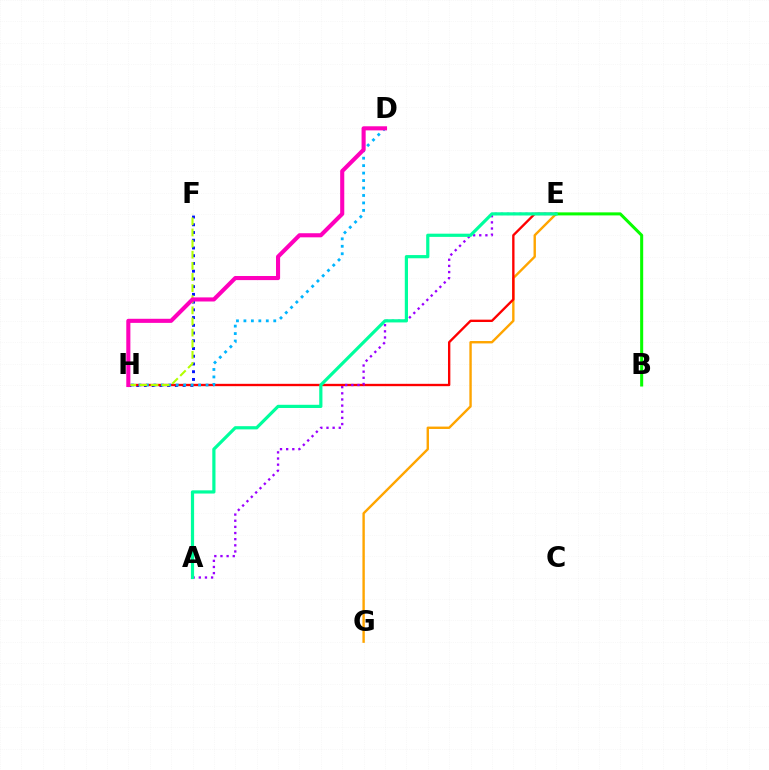{('F', 'H'): [{'color': '#0010ff', 'line_style': 'dotted', 'thickness': 2.1}, {'color': '#b3ff00', 'line_style': 'dashed', 'thickness': 1.51}], ('E', 'G'): [{'color': '#ffa500', 'line_style': 'solid', 'thickness': 1.73}], ('E', 'H'): [{'color': '#ff0000', 'line_style': 'solid', 'thickness': 1.7}], ('A', 'E'): [{'color': '#9b00ff', 'line_style': 'dotted', 'thickness': 1.67}, {'color': '#00ff9d', 'line_style': 'solid', 'thickness': 2.31}], ('B', 'E'): [{'color': '#08ff00', 'line_style': 'solid', 'thickness': 2.19}], ('D', 'H'): [{'color': '#00b5ff', 'line_style': 'dotted', 'thickness': 2.03}, {'color': '#ff00bd', 'line_style': 'solid', 'thickness': 2.95}]}